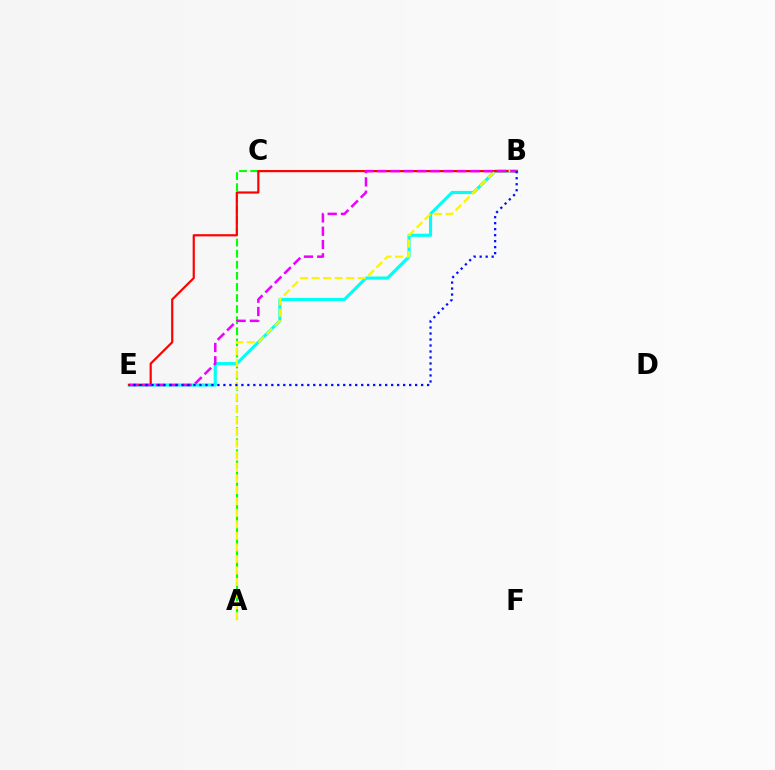{('A', 'C'): [{'color': '#08ff00', 'line_style': 'dashed', 'thickness': 1.51}], ('B', 'E'): [{'color': '#00fff6', 'line_style': 'solid', 'thickness': 2.25}, {'color': '#ff0000', 'line_style': 'solid', 'thickness': 1.57}, {'color': '#ee00ff', 'line_style': 'dashed', 'thickness': 1.81}, {'color': '#0010ff', 'line_style': 'dotted', 'thickness': 1.63}], ('A', 'B'): [{'color': '#fcf500', 'line_style': 'dashed', 'thickness': 1.57}]}